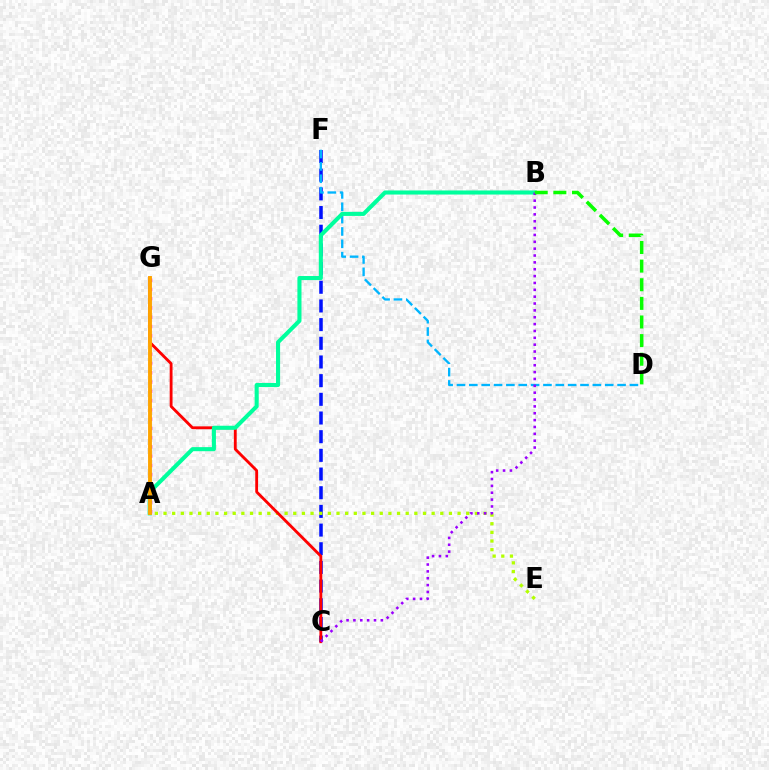{('C', 'F'): [{'color': '#0010ff', 'line_style': 'dashed', 'thickness': 2.54}], ('A', 'E'): [{'color': '#b3ff00', 'line_style': 'dotted', 'thickness': 2.35}], ('A', 'G'): [{'color': '#ff00bd', 'line_style': 'dotted', 'thickness': 2.52}, {'color': '#ffa500', 'line_style': 'solid', 'thickness': 2.8}], ('C', 'G'): [{'color': '#ff0000', 'line_style': 'solid', 'thickness': 2.04}], ('D', 'F'): [{'color': '#00b5ff', 'line_style': 'dashed', 'thickness': 1.68}], ('A', 'B'): [{'color': '#00ff9d', 'line_style': 'solid', 'thickness': 2.94}], ('B', 'C'): [{'color': '#9b00ff', 'line_style': 'dotted', 'thickness': 1.86}], ('B', 'D'): [{'color': '#08ff00', 'line_style': 'dashed', 'thickness': 2.53}]}